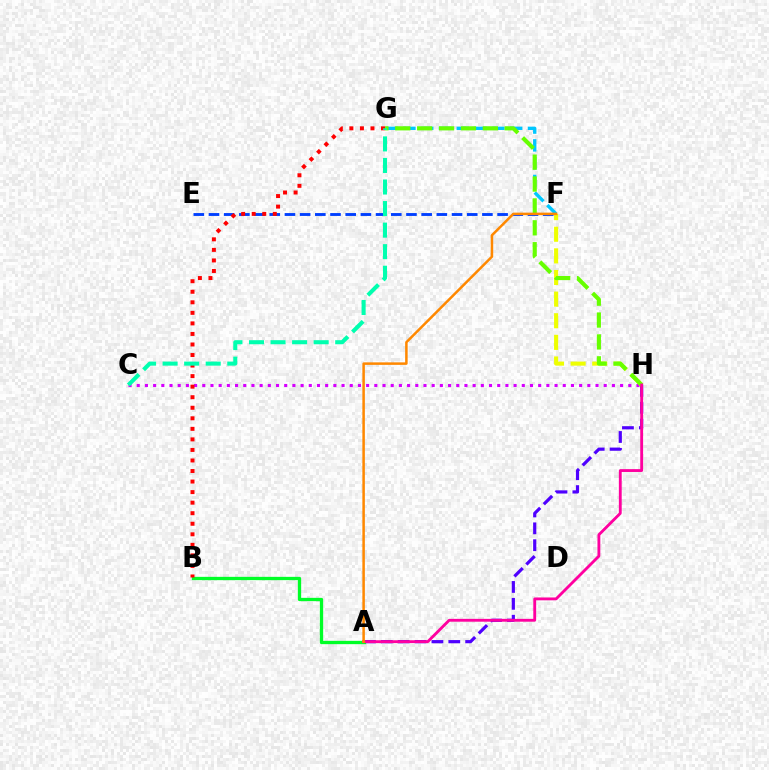{('E', 'F'): [{'color': '#003fff', 'line_style': 'dashed', 'thickness': 2.06}], ('A', 'H'): [{'color': '#4f00ff', 'line_style': 'dashed', 'thickness': 2.29}, {'color': '#ff00a0', 'line_style': 'solid', 'thickness': 2.05}], ('C', 'H'): [{'color': '#d600ff', 'line_style': 'dotted', 'thickness': 2.23}], ('A', 'B'): [{'color': '#00ff27', 'line_style': 'solid', 'thickness': 2.38}], ('B', 'G'): [{'color': '#ff0000', 'line_style': 'dotted', 'thickness': 2.87}], ('F', 'G'): [{'color': '#00c7ff', 'line_style': 'dashed', 'thickness': 2.42}], ('F', 'H'): [{'color': '#eeff00', 'line_style': 'dashed', 'thickness': 2.94}], ('G', 'H'): [{'color': '#66ff00', 'line_style': 'dashed', 'thickness': 2.97}], ('C', 'G'): [{'color': '#00ffaf', 'line_style': 'dashed', 'thickness': 2.93}], ('A', 'F'): [{'color': '#ff8800', 'line_style': 'solid', 'thickness': 1.81}]}